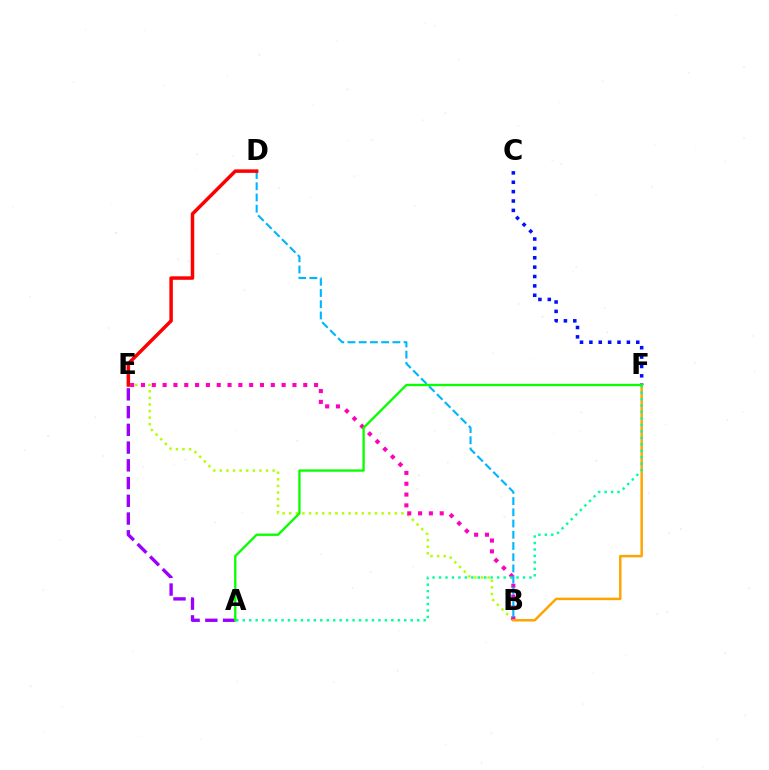{('A', 'E'): [{'color': '#9b00ff', 'line_style': 'dashed', 'thickness': 2.41}], ('B', 'E'): [{'color': '#b3ff00', 'line_style': 'dotted', 'thickness': 1.79}, {'color': '#ff00bd', 'line_style': 'dotted', 'thickness': 2.94}], ('C', 'F'): [{'color': '#0010ff', 'line_style': 'dotted', 'thickness': 2.55}], ('B', 'D'): [{'color': '#00b5ff', 'line_style': 'dashed', 'thickness': 1.52}], ('B', 'F'): [{'color': '#ffa500', 'line_style': 'solid', 'thickness': 1.79}], ('A', 'F'): [{'color': '#00ff9d', 'line_style': 'dotted', 'thickness': 1.76}, {'color': '#08ff00', 'line_style': 'solid', 'thickness': 1.68}], ('D', 'E'): [{'color': '#ff0000', 'line_style': 'solid', 'thickness': 2.51}]}